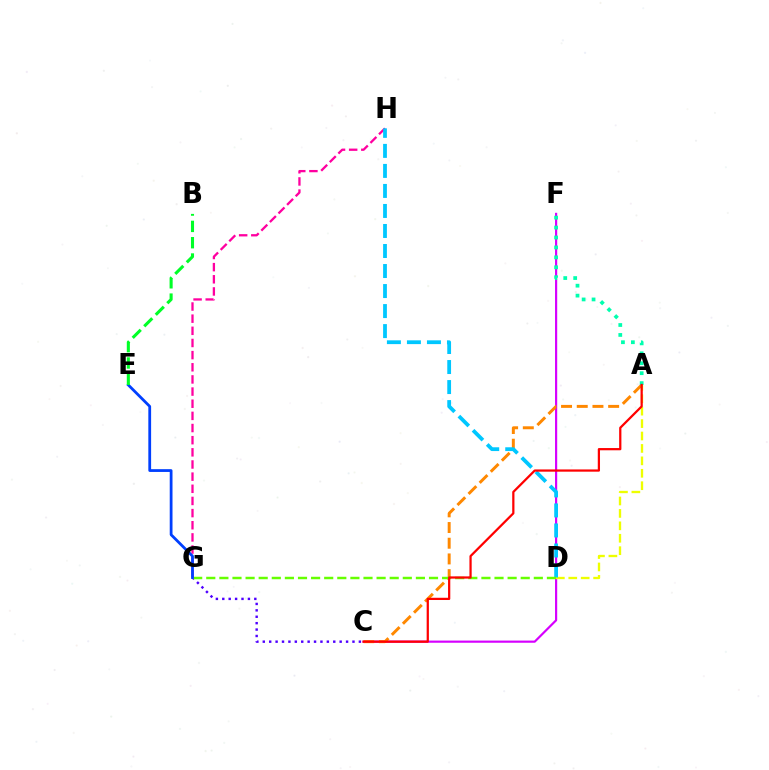{('C', 'G'): [{'color': '#4f00ff', 'line_style': 'dotted', 'thickness': 1.74}], ('C', 'F'): [{'color': '#d600ff', 'line_style': 'solid', 'thickness': 1.57}], ('A', 'D'): [{'color': '#eeff00', 'line_style': 'dashed', 'thickness': 1.69}], ('G', 'H'): [{'color': '#ff00a0', 'line_style': 'dashed', 'thickness': 1.65}], ('A', 'C'): [{'color': '#ff8800', 'line_style': 'dashed', 'thickness': 2.13}, {'color': '#ff0000', 'line_style': 'solid', 'thickness': 1.61}], ('D', 'H'): [{'color': '#00c7ff', 'line_style': 'dashed', 'thickness': 2.72}], ('A', 'F'): [{'color': '#00ffaf', 'line_style': 'dotted', 'thickness': 2.7}], ('D', 'G'): [{'color': '#66ff00', 'line_style': 'dashed', 'thickness': 1.78}], ('E', 'G'): [{'color': '#003fff', 'line_style': 'solid', 'thickness': 2.0}], ('B', 'E'): [{'color': '#00ff27', 'line_style': 'dashed', 'thickness': 2.22}]}